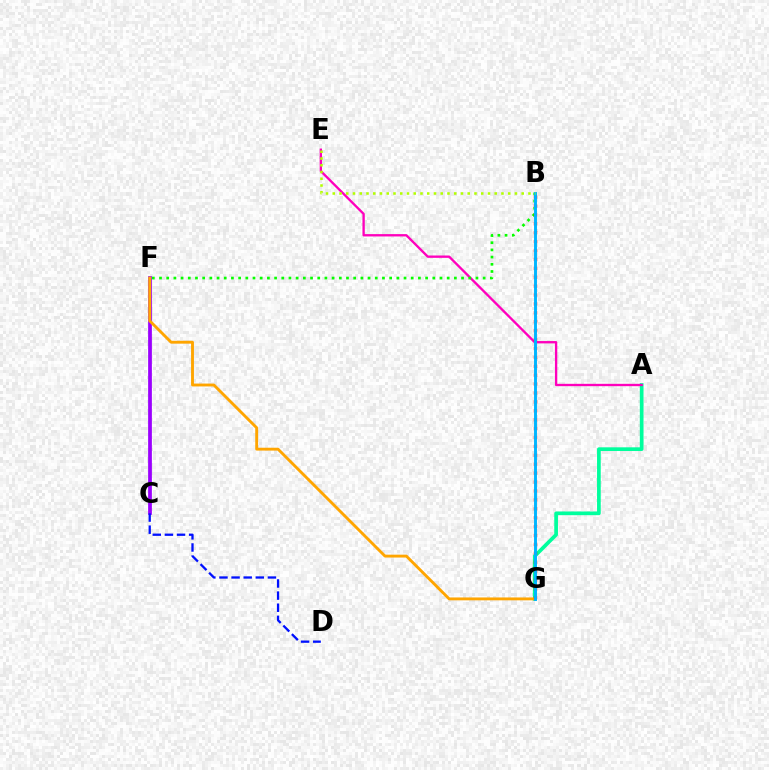{('C', 'F'): [{'color': '#9b00ff', 'line_style': 'solid', 'thickness': 2.7}], ('A', 'G'): [{'color': '#00ff9d', 'line_style': 'solid', 'thickness': 2.66}], ('F', 'G'): [{'color': '#ffa500', 'line_style': 'solid', 'thickness': 2.07}], ('A', 'E'): [{'color': '#ff00bd', 'line_style': 'solid', 'thickness': 1.69}], ('B', 'F'): [{'color': '#08ff00', 'line_style': 'dotted', 'thickness': 1.95}], ('B', 'G'): [{'color': '#ff0000', 'line_style': 'dotted', 'thickness': 2.42}, {'color': '#00b5ff', 'line_style': 'solid', 'thickness': 2.1}], ('C', 'D'): [{'color': '#0010ff', 'line_style': 'dashed', 'thickness': 1.65}], ('B', 'E'): [{'color': '#b3ff00', 'line_style': 'dotted', 'thickness': 1.83}]}